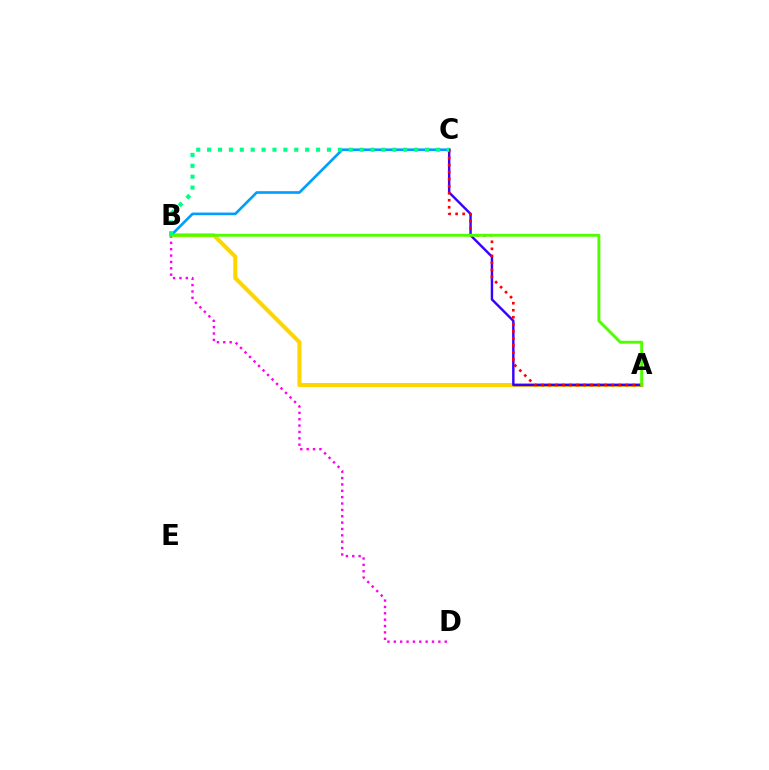{('A', 'B'): [{'color': '#ffd500', 'line_style': 'solid', 'thickness': 2.9}, {'color': '#4fff00', 'line_style': 'solid', 'thickness': 2.09}], ('B', 'C'): [{'color': '#009eff', 'line_style': 'solid', 'thickness': 1.9}, {'color': '#00ff86', 'line_style': 'dotted', 'thickness': 2.96}], ('A', 'C'): [{'color': '#3700ff', 'line_style': 'solid', 'thickness': 1.75}, {'color': '#ff0000', 'line_style': 'dotted', 'thickness': 1.91}], ('B', 'D'): [{'color': '#ff00ed', 'line_style': 'dotted', 'thickness': 1.73}]}